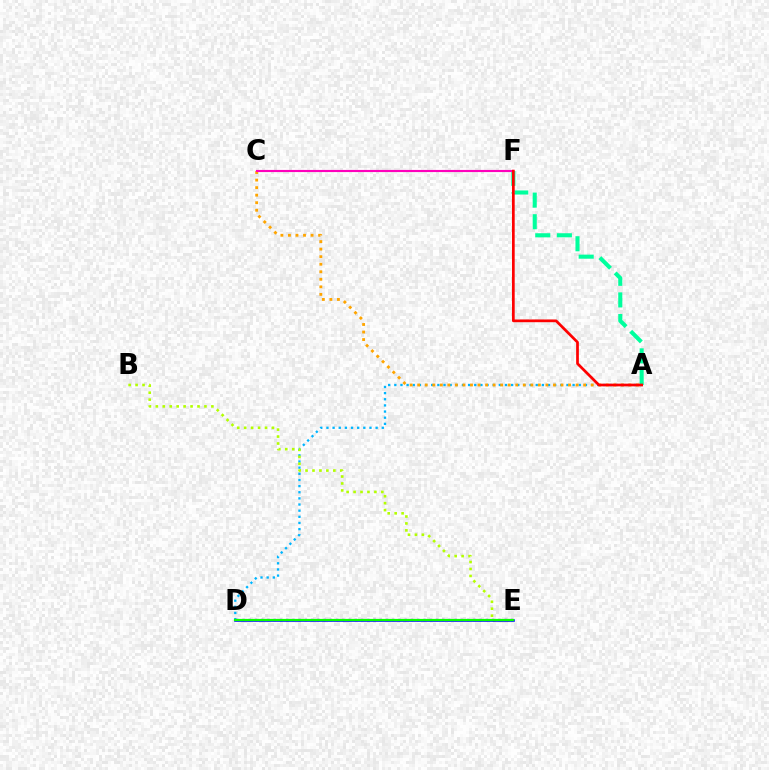{('A', 'D'): [{'color': '#00b5ff', 'line_style': 'dotted', 'thickness': 1.67}], ('A', 'F'): [{'color': '#00ff9d', 'line_style': 'dashed', 'thickness': 2.93}, {'color': '#ff0000', 'line_style': 'solid', 'thickness': 1.96}], ('A', 'C'): [{'color': '#ffa500', 'line_style': 'dotted', 'thickness': 2.05}], ('C', 'F'): [{'color': '#ff00bd', 'line_style': 'solid', 'thickness': 1.54}], ('B', 'E'): [{'color': '#b3ff00', 'line_style': 'dotted', 'thickness': 1.89}], ('D', 'E'): [{'color': '#9b00ff', 'line_style': 'dotted', 'thickness': 1.7}, {'color': '#0010ff', 'line_style': 'solid', 'thickness': 1.86}, {'color': '#08ff00', 'line_style': 'solid', 'thickness': 1.59}]}